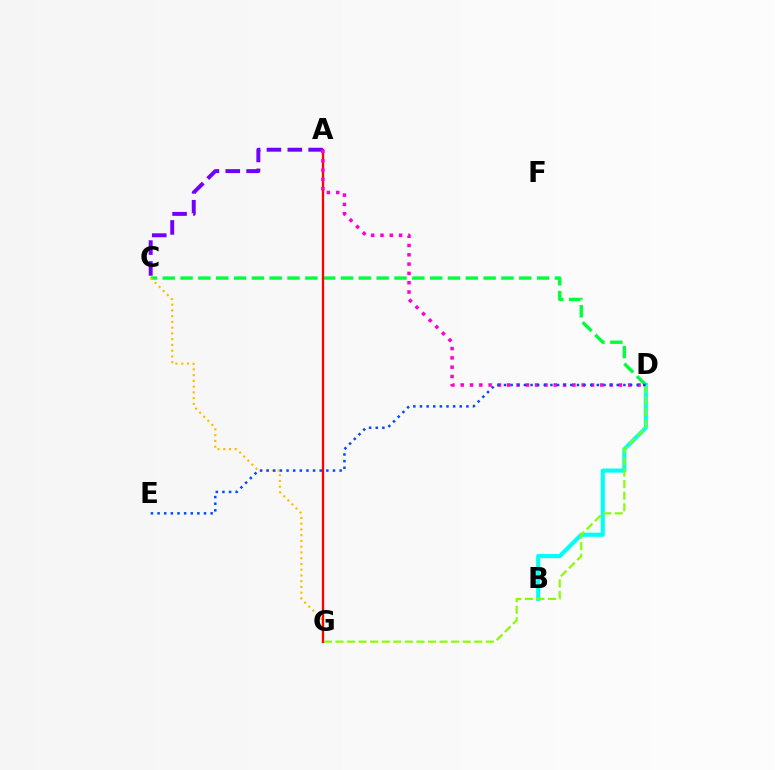{('B', 'D'): [{'color': '#00fff6', 'line_style': 'solid', 'thickness': 2.97}], ('A', 'C'): [{'color': '#7200ff', 'line_style': 'dashed', 'thickness': 2.83}], ('C', 'D'): [{'color': '#00ff39', 'line_style': 'dashed', 'thickness': 2.42}], ('C', 'G'): [{'color': '#ffbd00', 'line_style': 'dotted', 'thickness': 1.56}], ('A', 'G'): [{'color': '#ff0000', 'line_style': 'solid', 'thickness': 1.66}], ('A', 'D'): [{'color': '#ff00cf', 'line_style': 'dotted', 'thickness': 2.53}], ('D', 'G'): [{'color': '#84ff00', 'line_style': 'dashed', 'thickness': 1.57}], ('D', 'E'): [{'color': '#004bff', 'line_style': 'dotted', 'thickness': 1.8}]}